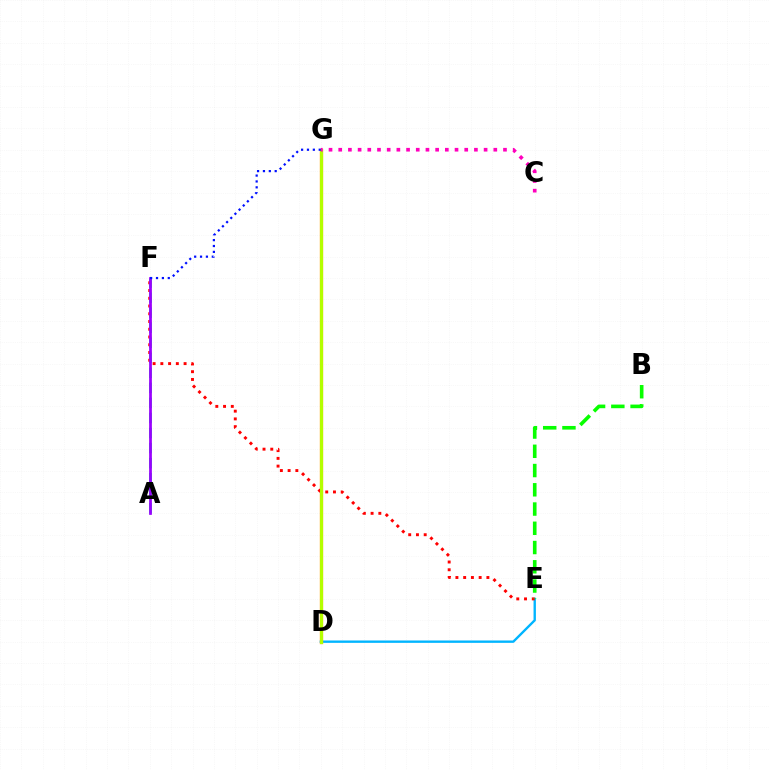{('A', 'F'): [{'color': '#00ff9d', 'line_style': 'dashed', 'thickness': 2.04}, {'color': '#9b00ff', 'line_style': 'solid', 'thickness': 1.98}], ('D', 'E'): [{'color': '#00b5ff', 'line_style': 'solid', 'thickness': 1.7}], ('D', 'G'): [{'color': '#ffa500', 'line_style': 'solid', 'thickness': 2.43}, {'color': '#b3ff00', 'line_style': 'solid', 'thickness': 2.15}], ('E', 'F'): [{'color': '#ff0000', 'line_style': 'dotted', 'thickness': 2.1}], ('B', 'E'): [{'color': '#08ff00', 'line_style': 'dashed', 'thickness': 2.61}], ('F', 'G'): [{'color': '#0010ff', 'line_style': 'dotted', 'thickness': 1.6}], ('C', 'G'): [{'color': '#ff00bd', 'line_style': 'dotted', 'thickness': 2.63}]}